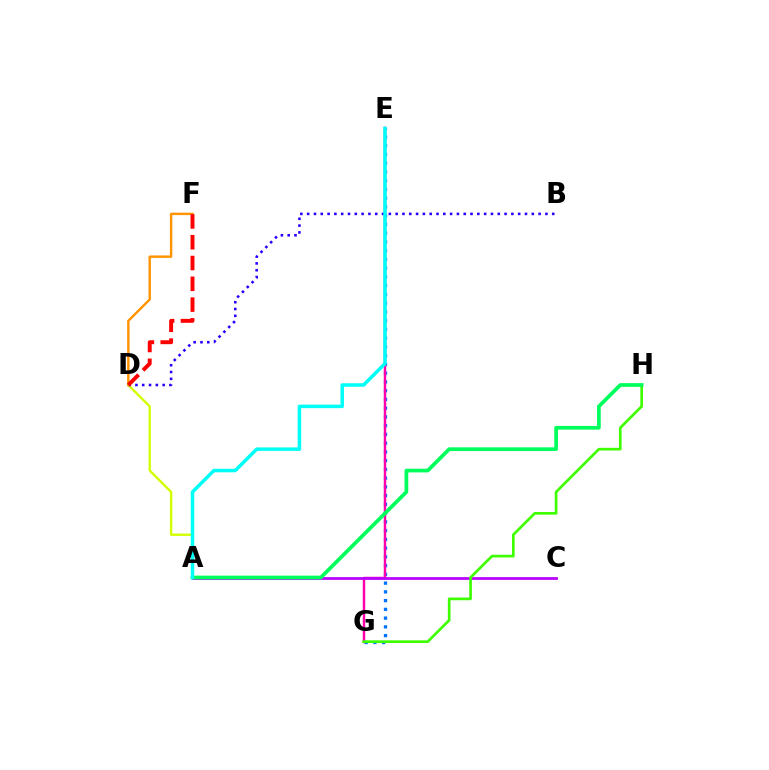{('A', 'D'): [{'color': '#d1ff00', 'line_style': 'solid', 'thickness': 1.71}], ('B', 'D'): [{'color': '#2500ff', 'line_style': 'dotted', 'thickness': 1.85}], ('E', 'G'): [{'color': '#0074ff', 'line_style': 'dotted', 'thickness': 2.38}, {'color': '#ff00ac', 'line_style': 'solid', 'thickness': 1.76}], ('A', 'C'): [{'color': '#b900ff', 'line_style': 'solid', 'thickness': 1.98}], ('G', 'H'): [{'color': '#3dff00', 'line_style': 'solid', 'thickness': 1.92}], ('D', 'F'): [{'color': '#ff9400', 'line_style': 'solid', 'thickness': 1.75}, {'color': '#ff0000', 'line_style': 'dashed', 'thickness': 2.82}], ('A', 'H'): [{'color': '#00ff5c', 'line_style': 'solid', 'thickness': 2.67}], ('A', 'E'): [{'color': '#00fff6', 'line_style': 'solid', 'thickness': 2.52}]}